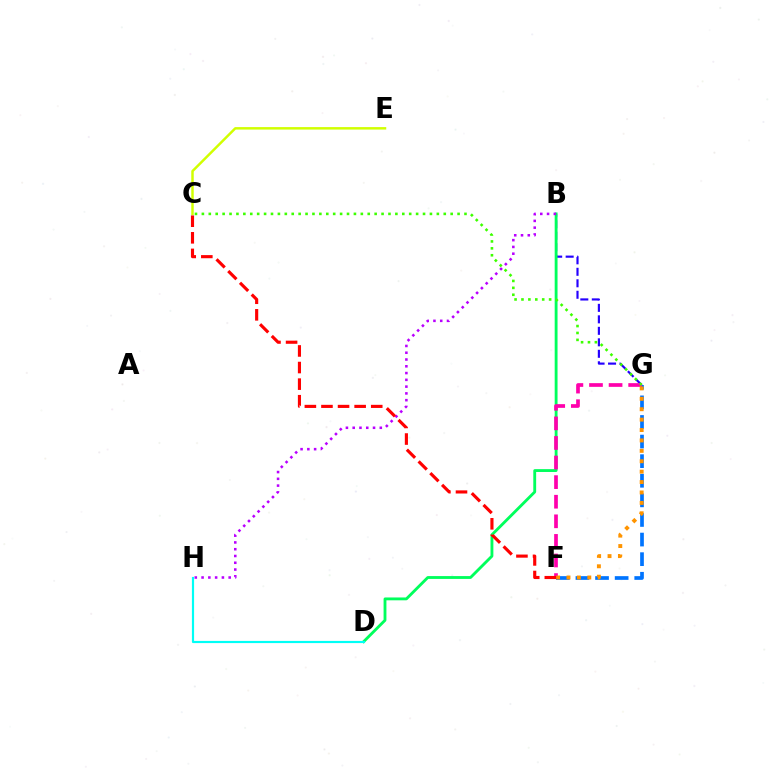{('B', 'G'): [{'color': '#2500ff', 'line_style': 'dashed', 'thickness': 1.56}], ('F', 'G'): [{'color': '#0074ff', 'line_style': 'dashed', 'thickness': 2.66}, {'color': '#ff00ac', 'line_style': 'dashed', 'thickness': 2.66}, {'color': '#ff9400', 'line_style': 'dotted', 'thickness': 2.83}], ('B', 'D'): [{'color': '#00ff5c', 'line_style': 'solid', 'thickness': 2.05}], ('B', 'H'): [{'color': '#b900ff', 'line_style': 'dotted', 'thickness': 1.84}], ('D', 'H'): [{'color': '#00fff6', 'line_style': 'solid', 'thickness': 1.57}], ('C', 'G'): [{'color': '#3dff00', 'line_style': 'dotted', 'thickness': 1.88}], ('C', 'E'): [{'color': '#d1ff00', 'line_style': 'solid', 'thickness': 1.78}], ('C', 'F'): [{'color': '#ff0000', 'line_style': 'dashed', 'thickness': 2.25}]}